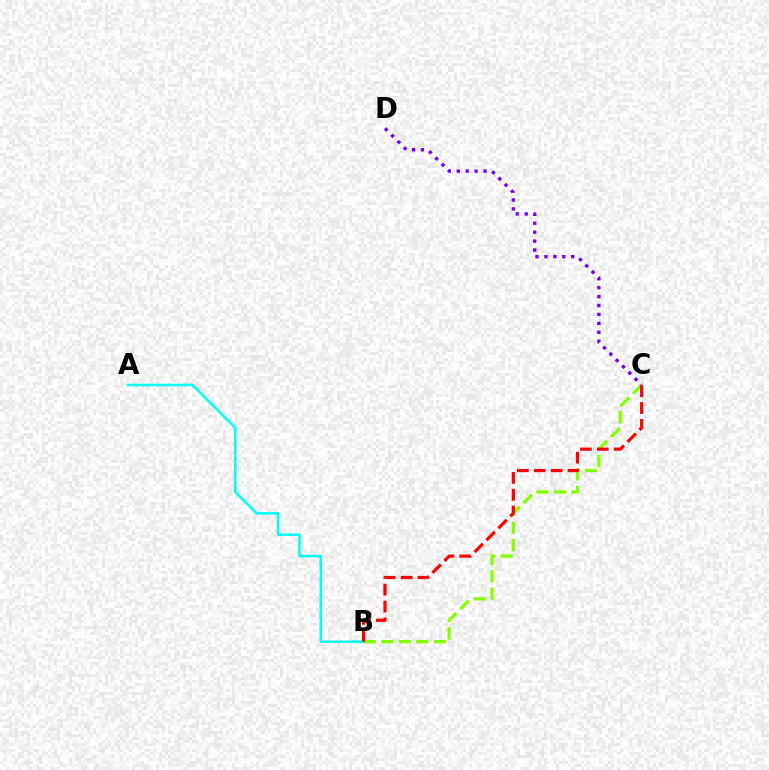{('A', 'B'): [{'color': '#00fff6', 'line_style': 'solid', 'thickness': 1.83}], ('B', 'C'): [{'color': '#84ff00', 'line_style': 'dashed', 'thickness': 2.38}, {'color': '#ff0000', 'line_style': 'dashed', 'thickness': 2.29}], ('C', 'D'): [{'color': '#7200ff', 'line_style': 'dotted', 'thickness': 2.43}]}